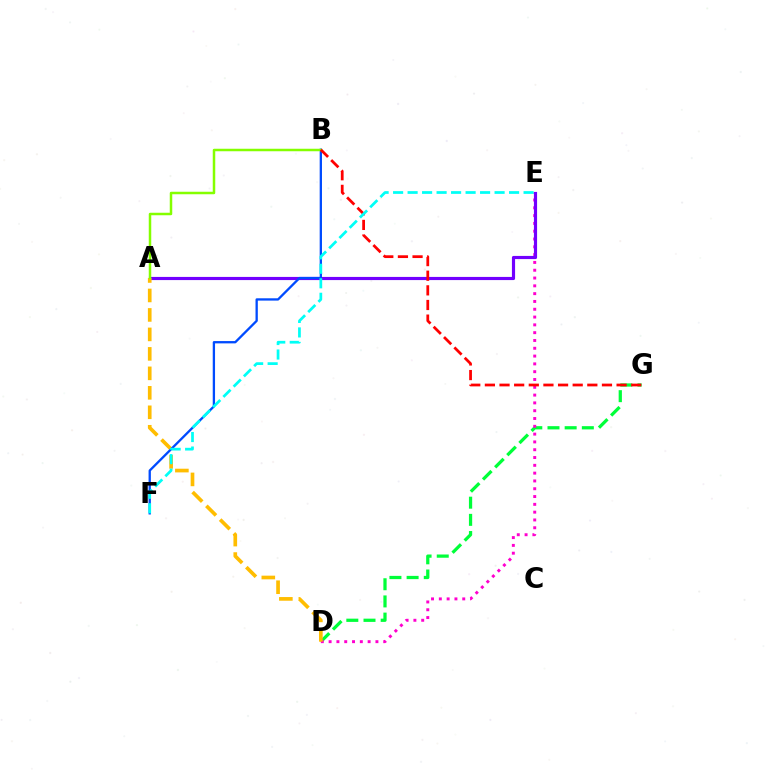{('D', 'G'): [{'color': '#00ff39', 'line_style': 'dashed', 'thickness': 2.33}], ('D', 'E'): [{'color': '#ff00cf', 'line_style': 'dotted', 'thickness': 2.12}], ('A', 'E'): [{'color': '#7200ff', 'line_style': 'solid', 'thickness': 2.27}], ('A', 'D'): [{'color': '#ffbd00', 'line_style': 'dashed', 'thickness': 2.65}], ('B', 'F'): [{'color': '#004bff', 'line_style': 'solid', 'thickness': 1.66}], ('A', 'B'): [{'color': '#84ff00', 'line_style': 'solid', 'thickness': 1.8}], ('B', 'G'): [{'color': '#ff0000', 'line_style': 'dashed', 'thickness': 1.99}], ('E', 'F'): [{'color': '#00fff6', 'line_style': 'dashed', 'thickness': 1.97}]}